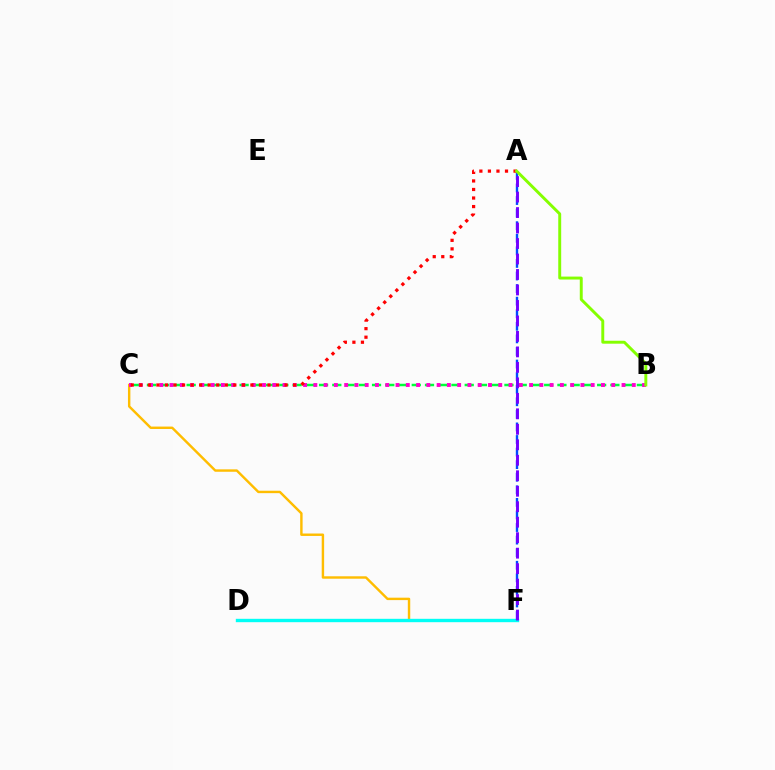{('B', 'C'): [{'color': '#00ff39', 'line_style': 'dashed', 'thickness': 1.8}, {'color': '#ff00cf', 'line_style': 'dotted', 'thickness': 2.79}], ('C', 'F'): [{'color': '#ffbd00', 'line_style': 'solid', 'thickness': 1.74}], ('D', 'F'): [{'color': '#00fff6', 'line_style': 'solid', 'thickness': 2.43}], ('A', 'F'): [{'color': '#004bff', 'line_style': 'dashed', 'thickness': 1.71}, {'color': '#7200ff', 'line_style': 'dashed', 'thickness': 2.1}], ('A', 'C'): [{'color': '#ff0000', 'line_style': 'dotted', 'thickness': 2.32}], ('A', 'B'): [{'color': '#84ff00', 'line_style': 'solid', 'thickness': 2.11}]}